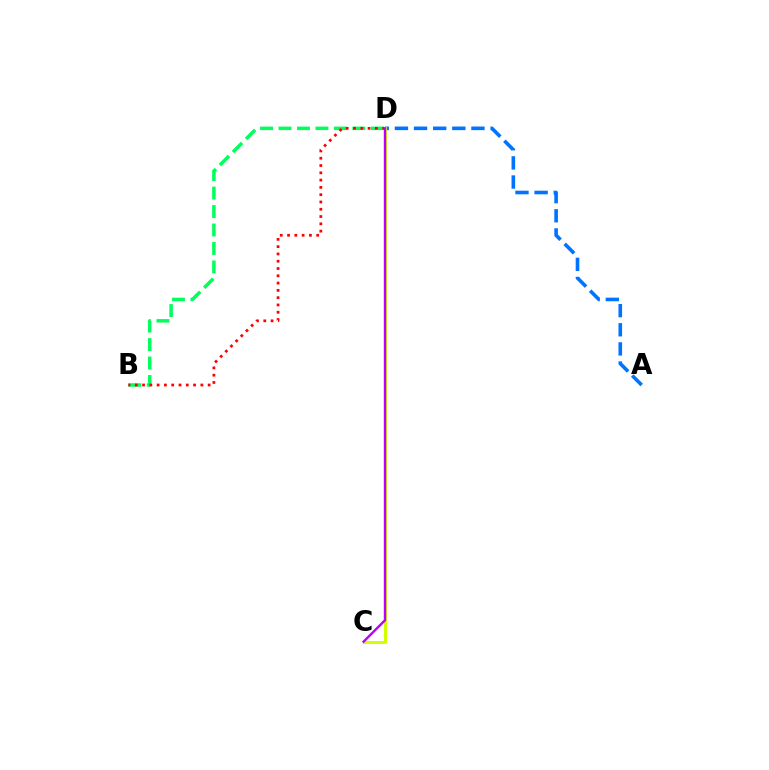{('A', 'D'): [{'color': '#0074ff', 'line_style': 'dashed', 'thickness': 2.6}], ('B', 'D'): [{'color': '#00ff5c', 'line_style': 'dashed', 'thickness': 2.51}, {'color': '#ff0000', 'line_style': 'dotted', 'thickness': 1.98}], ('C', 'D'): [{'color': '#d1ff00', 'line_style': 'solid', 'thickness': 2.18}, {'color': '#b900ff', 'line_style': 'solid', 'thickness': 1.72}]}